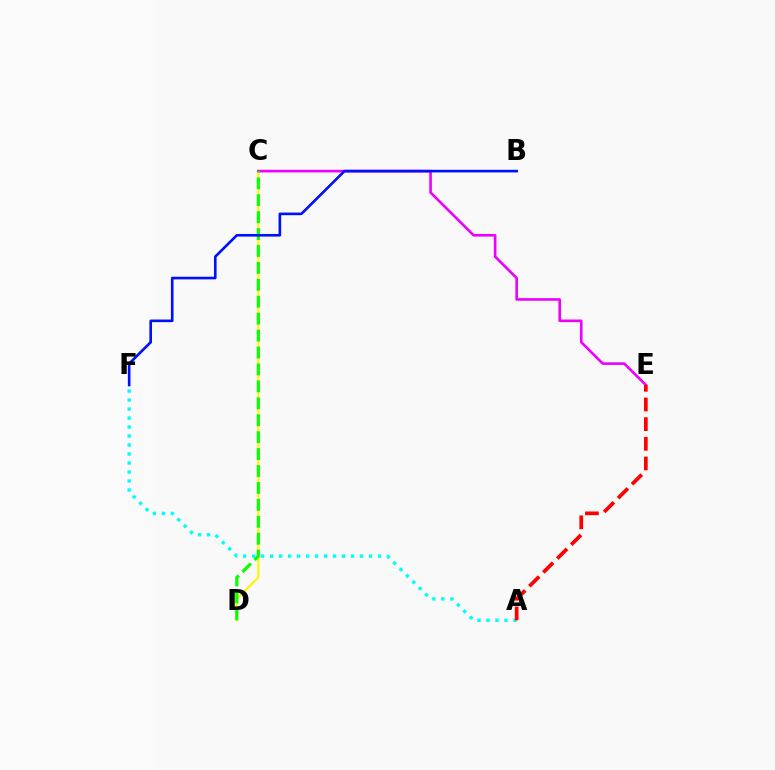{('C', 'D'): [{'color': '#fcf500', 'line_style': 'solid', 'thickness': 1.54}, {'color': '#08ff00', 'line_style': 'dashed', 'thickness': 2.3}], ('C', 'E'): [{'color': '#ee00ff', 'line_style': 'solid', 'thickness': 1.89}], ('B', 'F'): [{'color': '#0010ff', 'line_style': 'solid', 'thickness': 1.89}], ('A', 'F'): [{'color': '#00fff6', 'line_style': 'dotted', 'thickness': 2.44}], ('A', 'E'): [{'color': '#ff0000', 'line_style': 'dashed', 'thickness': 2.67}]}